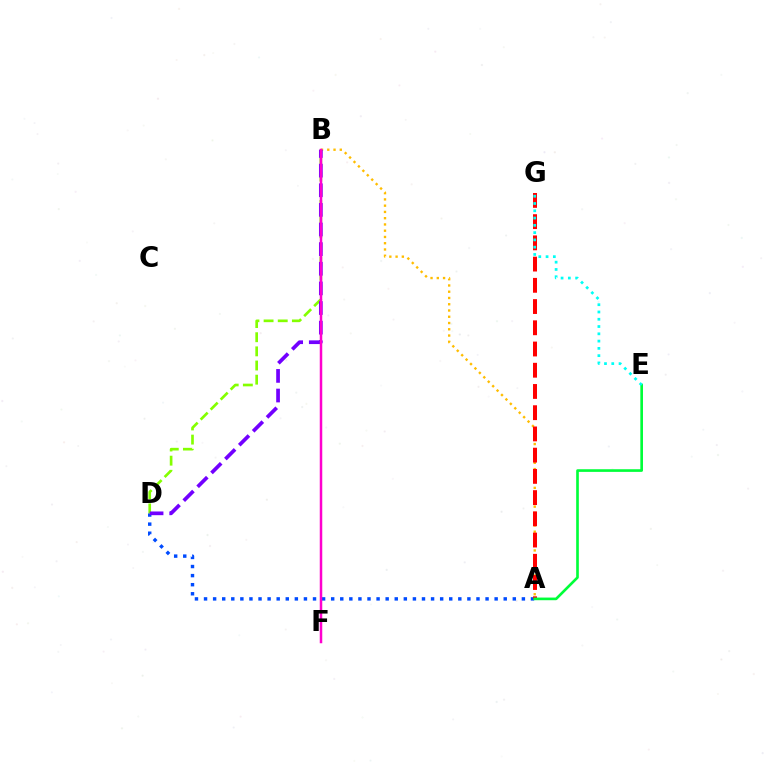{('A', 'B'): [{'color': '#ffbd00', 'line_style': 'dotted', 'thickness': 1.7}], ('A', 'D'): [{'color': '#004bff', 'line_style': 'dotted', 'thickness': 2.47}], ('B', 'D'): [{'color': '#84ff00', 'line_style': 'dashed', 'thickness': 1.92}, {'color': '#7200ff', 'line_style': 'dashed', 'thickness': 2.67}], ('A', 'G'): [{'color': '#ff0000', 'line_style': 'dashed', 'thickness': 2.88}], ('A', 'E'): [{'color': '#00ff39', 'line_style': 'solid', 'thickness': 1.91}], ('B', 'F'): [{'color': '#ff00cf', 'line_style': 'solid', 'thickness': 1.8}], ('E', 'G'): [{'color': '#00fff6', 'line_style': 'dotted', 'thickness': 1.98}]}